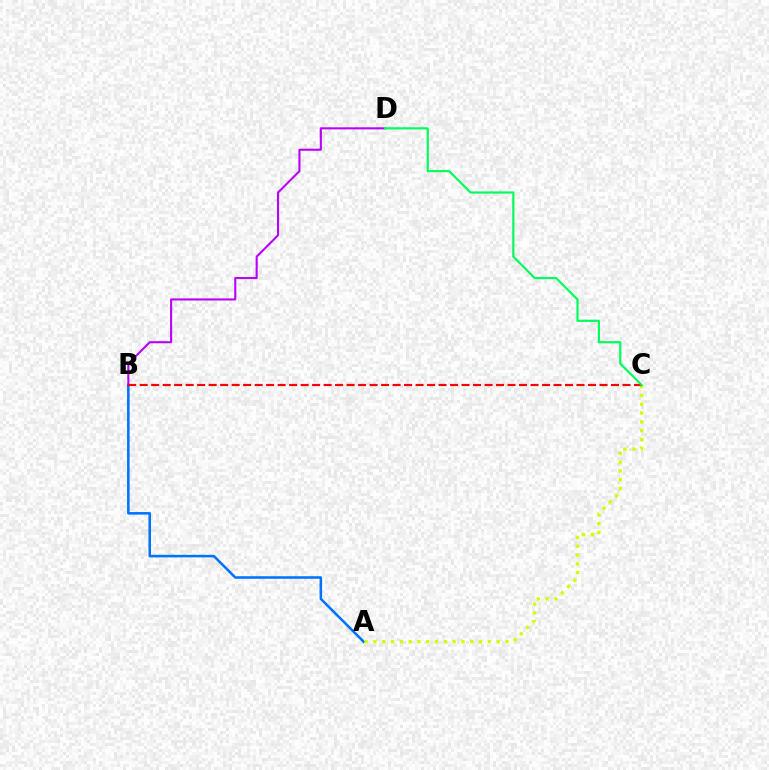{('A', 'B'): [{'color': '#0074ff', 'line_style': 'solid', 'thickness': 1.85}], ('B', 'D'): [{'color': '#b900ff', 'line_style': 'solid', 'thickness': 1.5}], ('A', 'C'): [{'color': '#d1ff00', 'line_style': 'dotted', 'thickness': 2.39}], ('B', 'C'): [{'color': '#ff0000', 'line_style': 'dashed', 'thickness': 1.56}], ('C', 'D'): [{'color': '#00ff5c', 'line_style': 'solid', 'thickness': 1.57}]}